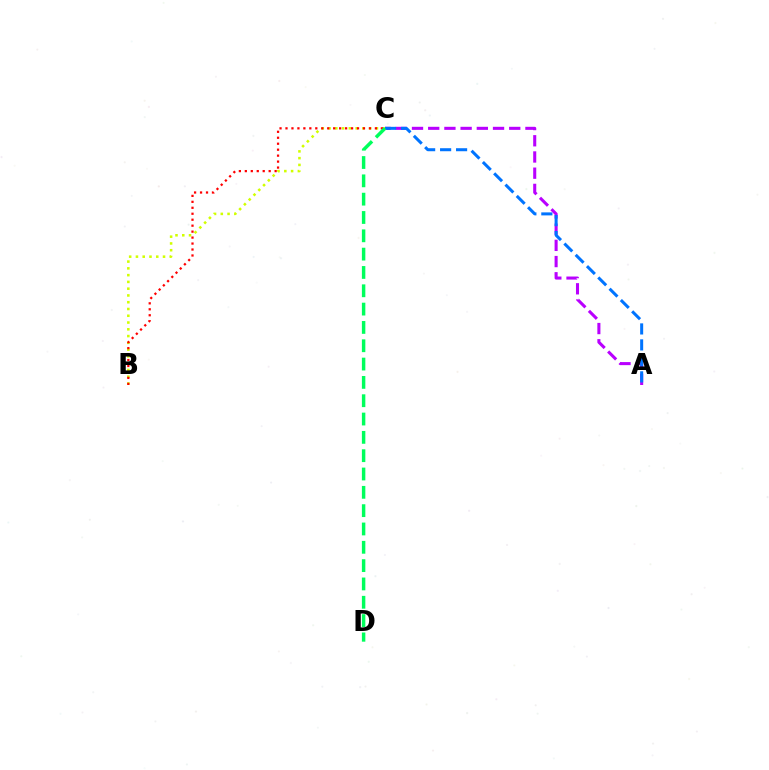{('B', 'C'): [{'color': '#d1ff00', 'line_style': 'dotted', 'thickness': 1.84}, {'color': '#ff0000', 'line_style': 'dotted', 'thickness': 1.62}], ('A', 'C'): [{'color': '#b900ff', 'line_style': 'dashed', 'thickness': 2.2}, {'color': '#0074ff', 'line_style': 'dashed', 'thickness': 2.17}], ('C', 'D'): [{'color': '#00ff5c', 'line_style': 'dashed', 'thickness': 2.49}]}